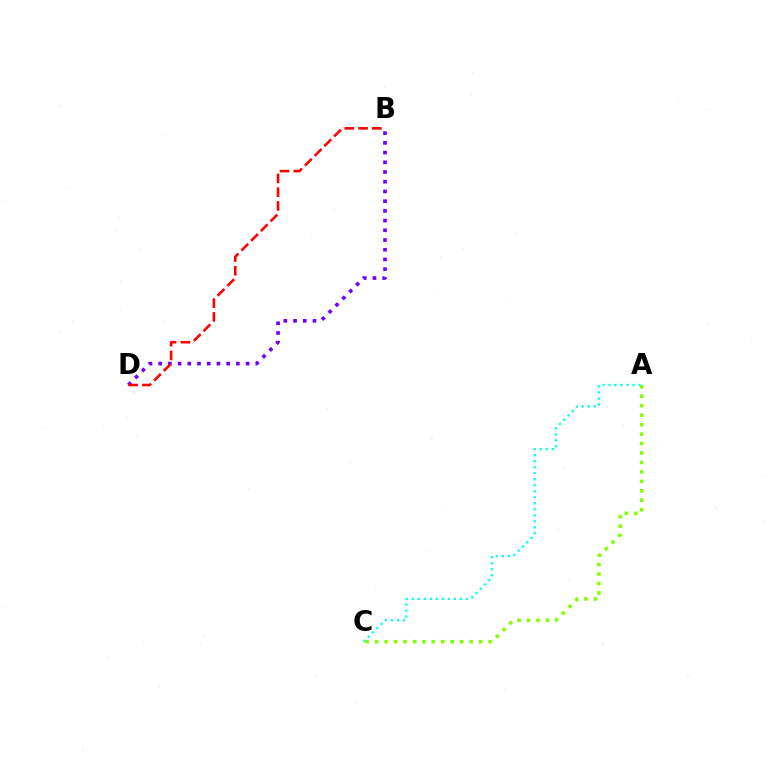{('A', 'C'): [{'color': '#00fff6', 'line_style': 'dotted', 'thickness': 1.63}, {'color': '#84ff00', 'line_style': 'dotted', 'thickness': 2.57}], ('B', 'D'): [{'color': '#7200ff', 'line_style': 'dotted', 'thickness': 2.64}, {'color': '#ff0000', 'line_style': 'dashed', 'thickness': 1.87}]}